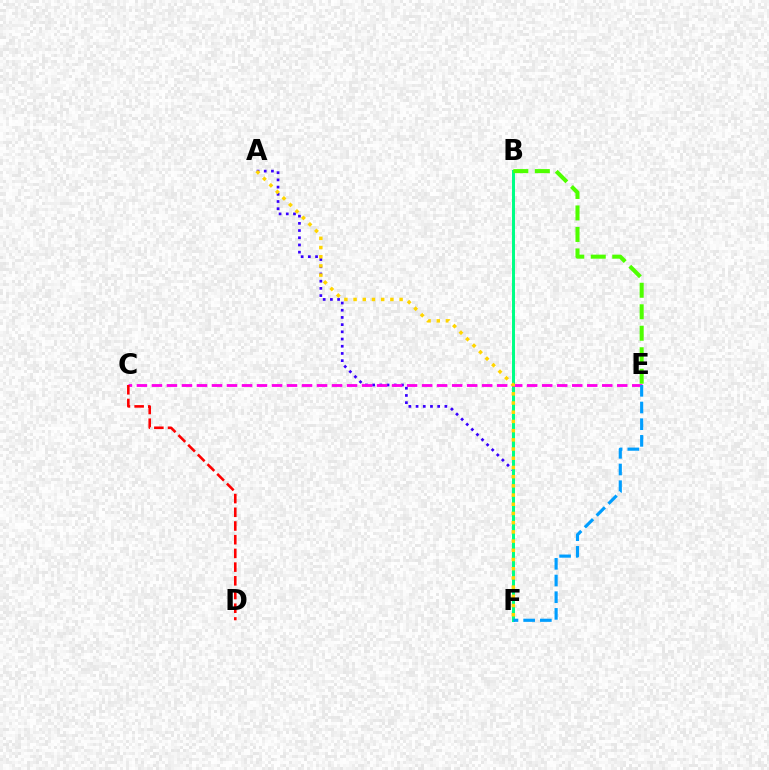{('A', 'F'): [{'color': '#3700ff', 'line_style': 'dotted', 'thickness': 1.96}, {'color': '#ffd500', 'line_style': 'dotted', 'thickness': 2.5}], ('B', 'F'): [{'color': '#00ff86', 'line_style': 'solid', 'thickness': 2.16}], ('C', 'E'): [{'color': '#ff00ed', 'line_style': 'dashed', 'thickness': 2.04}], ('C', 'D'): [{'color': '#ff0000', 'line_style': 'dashed', 'thickness': 1.86}], ('B', 'E'): [{'color': '#4fff00', 'line_style': 'dashed', 'thickness': 2.92}], ('E', 'F'): [{'color': '#009eff', 'line_style': 'dashed', 'thickness': 2.27}]}